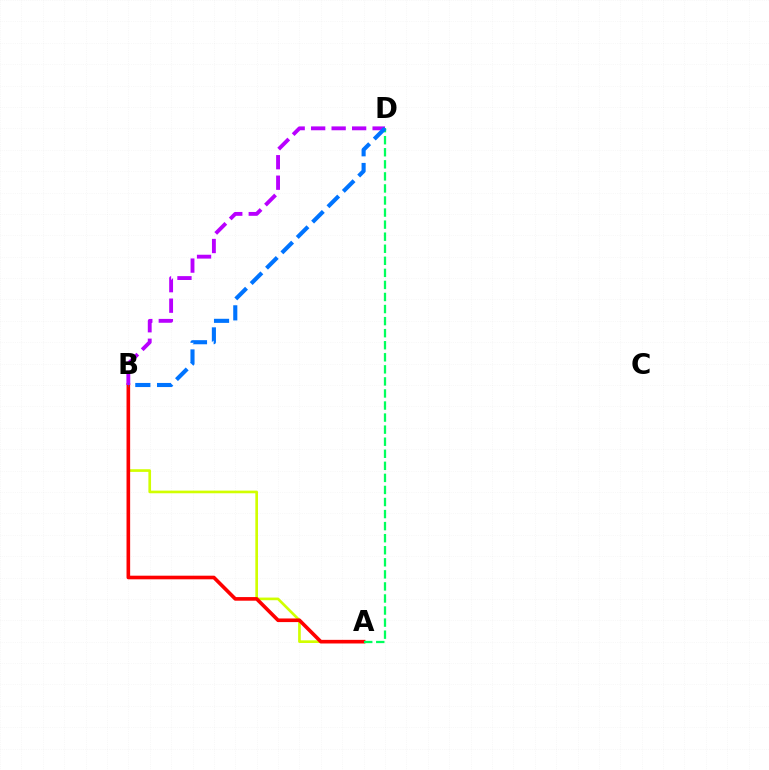{('A', 'B'): [{'color': '#d1ff00', 'line_style': 'solid', 'thickness': 1.92}, {'color': '#ff0000', 'line_style': 'solid', 'thickness': 2.61}], ('A', 'D'): [{'color': '#00ff5c', 'line_style': 'dashed', 'thickness': 1.64}], ('B', 'D'): [{'color': '#b900ff', 'line_style': 'dashed', 'thickness': 2.78}, {'color': '#0074ff', 'line_style': 'dashed', 'thickness': 2.95}]}